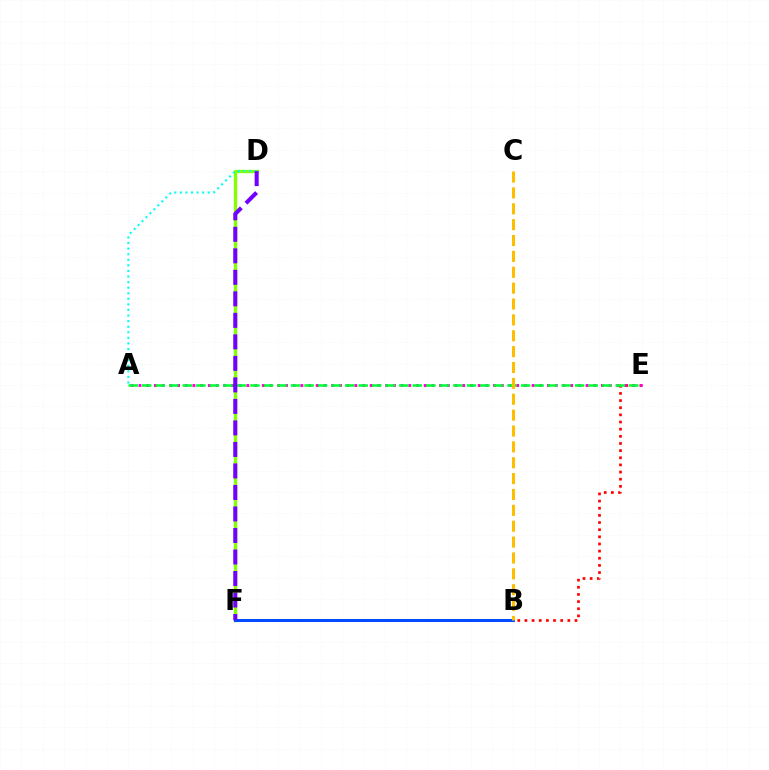{('D', 'F'): [{'color': '#84ff00', 'line_style': 'solid', 'thickness': 2.4}, {'color': '#7200ff', 'line_style': 'dashed', 'thickness': 2.92}], ('B', 'E'): [{'color': '#ff0000', 'line_style': 'dotted', 'thickness': 1.94}], ('A', 'E'): [{'color': '#ff00cf', 'line_style': 'dotted', 'thickness': 2.09}, {'color': '#00ff39', 'line_style': 'dashed', 'thickness': 1.84}], ('A', 'D'): [{'color': '#00fff6', 'line_style': 'dotted', 'thickness': 1.51}], ('B', 'F'): [{'color': '#004bff', 'line_style': 'solid', 'thickness': 2.14}], ('B', 'C'): [{'color': '#ffbd00', 'line_style': 'dashed', 'thickness': 2.16}]}